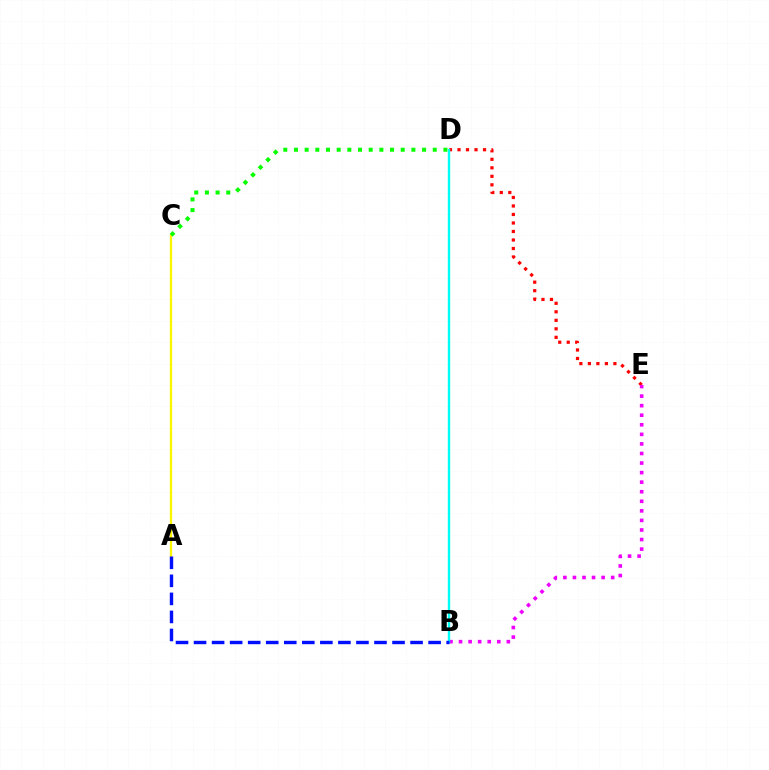{('D', 'E'): [{'color': '#ff0000', 'line_style': 'dotted', 'thickness': 2.31}], ('B', 'E'): [{'color': '#ee00ff', 'line_style': 'dotted', 'thickness': 2.6}], ('B', 'D'): [{'color': '#00fff6', 'line_style': 'solid', 'thickness': 1.71}], ('A', 'C'): [{'color': '#fcf500', 'line_style': 'solid', 'thickness': 1.66}], ('A', 'B'): [{'color': '#0010ff', 'line_style': 'dashed', 'thickness': 2.45}], ('C', 'D'): [{'color': '#08ff00', 'line_style': 'dotted', 'thickness': 2.9}]}